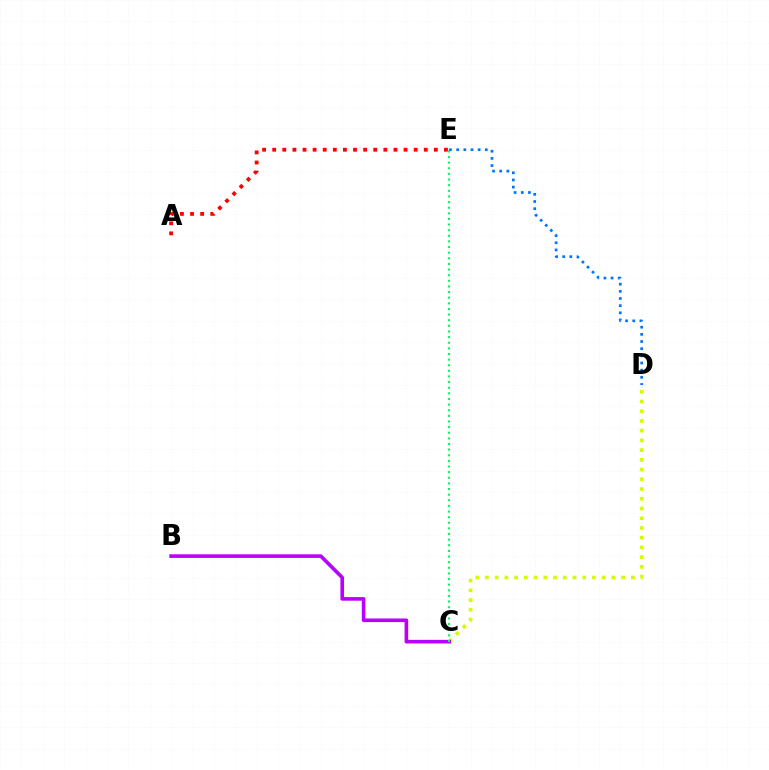{('C', 'D'): [{'color': '#d1ff00', 'line_style': 'dotted', 'thickness': 2.64}], ('B', 'C'): [{'color': '#b900ff', 'line_style': 'solid', 'thickness': 2.6}], ('A', 'E'): [{'color': '#ff0000', 'line_style': 'dotted', 'thickness': 2.75}], ('C', 'E'): [{'color': '#00ff5c', 'line_style': 'dotted', 'thickness': 1.53}], ('D', 'E'): [{'color': '#0074ff', 'line_style': 'dotted', 'thickness': 1.94}]}